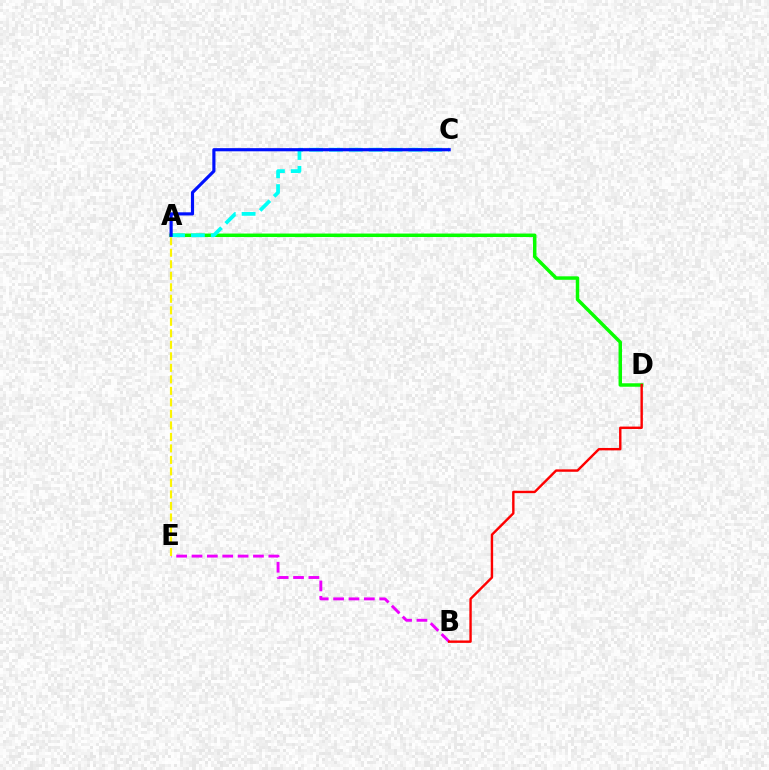{('B', 'E'): [{'color': '#ee00ff', 'line_style': 'dashed', 'thickness': 2.09}], ('A', 'E'): [{'color': '#fcf500', 'line_style': 'dashed', 'thickness': 1.56}], ('A', 'D'): [{'color': '#08ff00', 'line_style': 'solid', 'thickness': 2.5}], ('A', 'C'): [{'color': '#00fff6', 'line_style': 'dashed', 'thickness': 2.7}, {'color': '#0010ff', 'line_style': 'solid', 'thickness': 2.27}], ('B', 'D'): [{'color': '#ff0000', 'line_style': 'solid', 'thickness': 1.73}]}